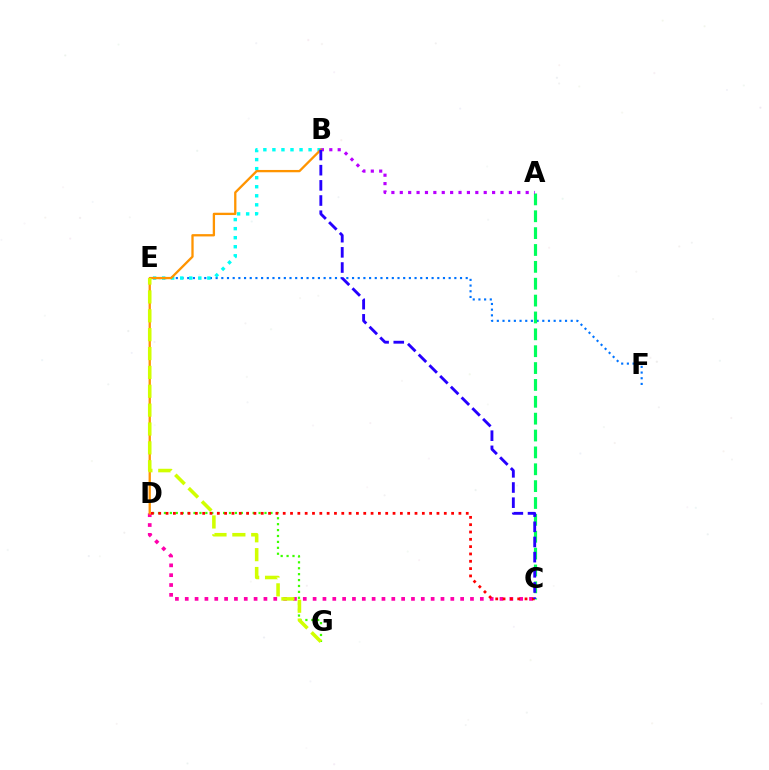{('C', 'D'): [{'color': '#ff00ac', 'line_style': 'dotted', 'thickness': 2.67}, {'color': '#ff0000', 'line_style': 'dotted', 'thickness': 1.99}], ('E', 'F'): [{'color': '#0074ff', 'line_style': 'dotted', 'thickness': 1.54}], ('A', 'C'): [{'color': '#00ff5c', 'line_style': 'dashed', 'thickness': 2.29}], ('B', 'E'): [{'color': '#00fff6', 'line_style': 'dotted', 'thickness': 2.46}], ('A', 'B'): [{'color': '#b900ff', 'line_style': 'dotted', 'thickness': 2.28}], ('D', 'G'): [{'color': '#3dff00', 'line_style': 'dotted', 'thickness': 1.61}], ('B', 'D'): [{'color': '#ff9400', 'line_style': 'solid', 'thickness': 1.66}], ('E', 'G'): [{'color': '#d1ff00', 'line_style': 'dashed', 'thickness': 2.56}], ('B', 'C'): [{'color': '#2500ff', 'line_style': 'dashed', 'thickness': 2.06}]}